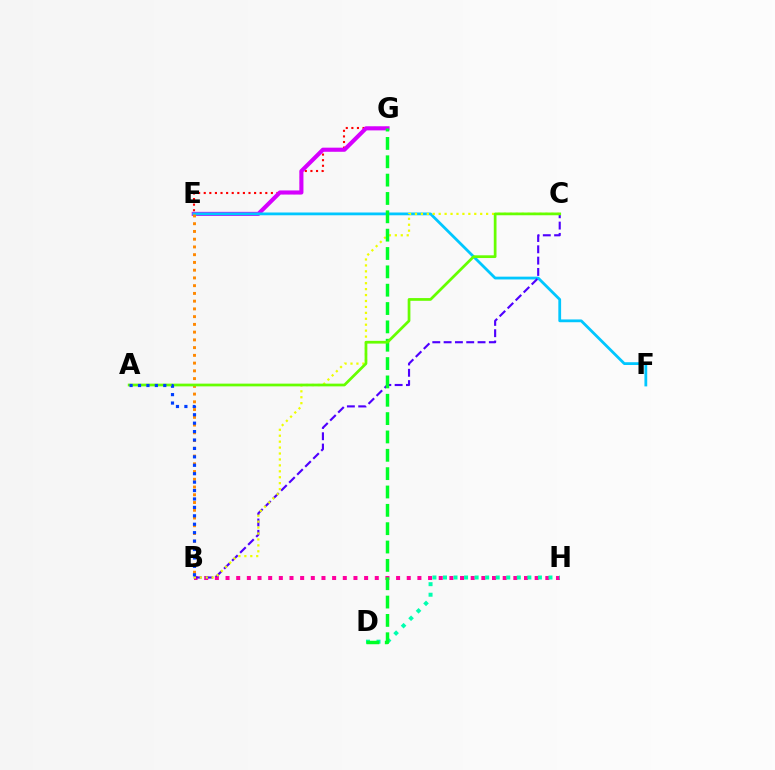{('E', 'G'): [{'color': '#ff0000', 'line_style': 'dotted', 'thickness': 1.52}, {'color': '#d600ff', 'line_style': 'solid', 'thickness': 2.96}], ('B', 'H'): [{'color': '#ff00a0', 'line_style': 'dotted', 'thickness': 2.9}], ('E', 'F'): [{'color': '#00c7ff', 'line_style': 'solid', 'thickness': 2.0}], ('B', 'C'): [{'color': '#4f00ff', 'line_style': 'dashed', 'thickness': 1.54}, {'color': '#eeff00', 'line_style': 'dotted', 'thickness': 1.61}], ('D', 'H'): [{'color': '#00ffaf', 'line_style': 'dotted', 'thickness': 2.87}], ('B', 'E'): [{'color': '#ff8800', 'line_style': 'dotted', 'thickness': 2.1}], ('D', 'G'): [{'color': '#00ff27', 'line_style': 'dashed', 'thickness': 2.49}], ('A', 'C'): [{'color': '#66ff00', 'line_style': 'solid', 'thickness': 1.97}], ('A', 'B'): [{'color': '#003fff', 'line_style': 'dotted', 'thickness': 2.29}]}